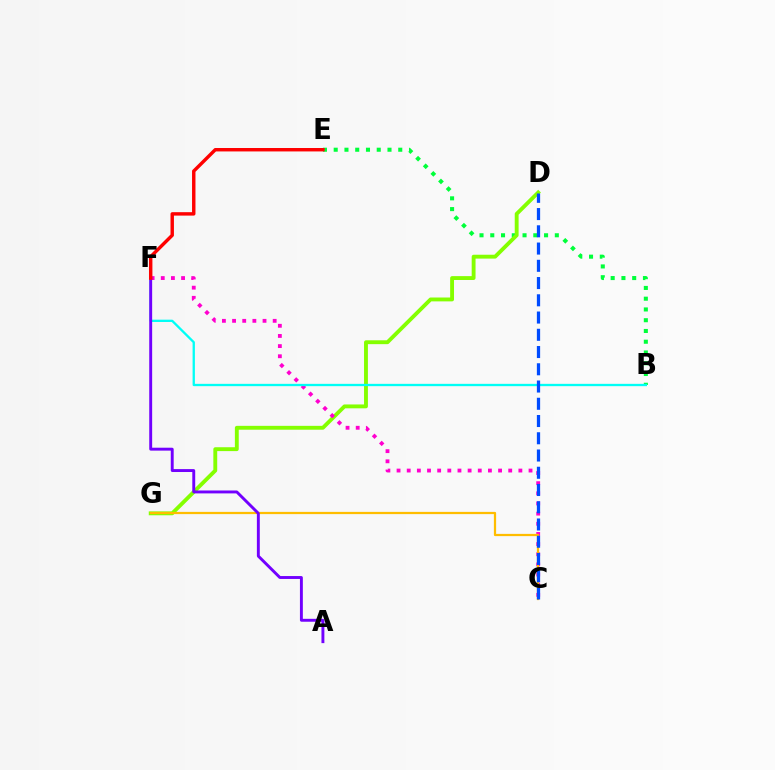{('B', 'E'): [{'color': '#00ff39', 'line_style': 'dotted', 'thickness': 2.92}], ('D', 'G'): [{'color': '#84ff00', 'line_style': 'solid', 'thickness': 2.78}], ('C', 'F'): [{'color': '#ff00cf', 'line_style': 'dotted', 'thickness': 2.76}], ('B', 'F'): [{'color': '#00fff6', 'line_style': 'solid', 'thickness': 1.66}], ('C', 'G'): [{'color': '#ffbd00', 'line_style': 'solid', 'thickness': 1.61}], ('C', 'D'): [{'color': '#004bff', 'line_style': 'dashed', 'thickness': 2.34}], ('A', 'F'): [{'color': '#7200ff', 'line_style': 'solid', 'thickness': 2.1}], ('E', 'F'): [{'color': '#ff0000', 'line_style': 'solid', 'thickness': 2.46}]}